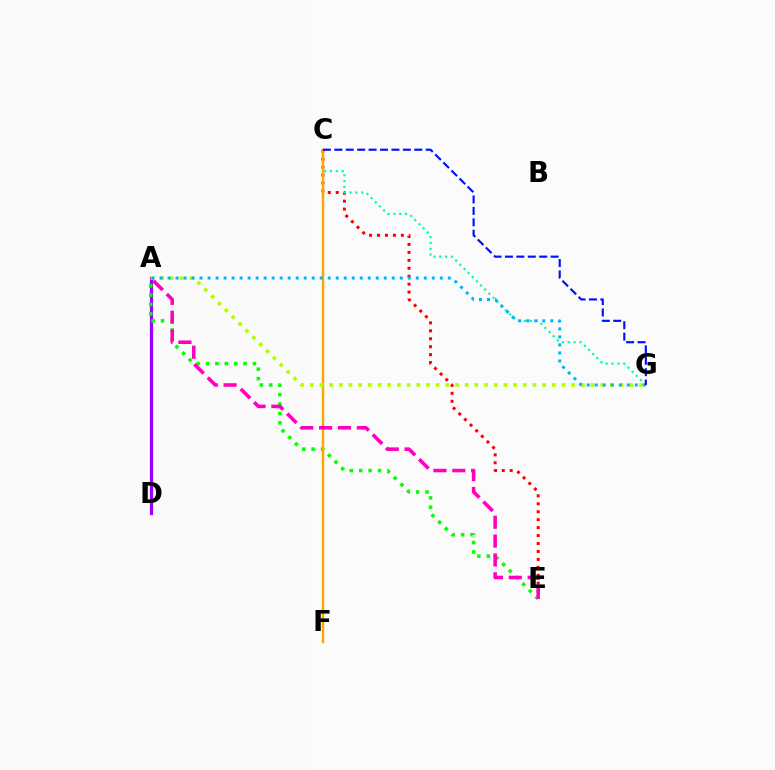{('A', 'D'): [{'color': '#9b00ff', 'line_style': 'solid', 'thickness': 2.29}], ('C', 'E'): [{'color': '#ff0000', 'line_style': 'dotted', 'thickness': 2.16}], ('C', 'G'): [{'color': '#00ff9d', 'line_style': 'dotted', 'thickness': 1.59}, {'color': '#0010ff', 'line_style': 'dashed', 'thickness': 1.55}], ('A', 'E'): [{'color': '#08ff00', 'line_style': 'dotted', 'thickness': 2.55}, {'color': '#ff00bd', 'line_style': 'dashed', 'thickness': 2.56}], ('C', 'F'): [{'color': '#ffa500', 'line_style': 'solid', 'thickness': 1.76}], ('A', 'G'): [{'color': '#b3ff00', 'line_style': 'dotted', 'thickness': 2.63}, {'color': '#00b5ff', 'line_style': 'dotted', 'thickness': 2.18}]}